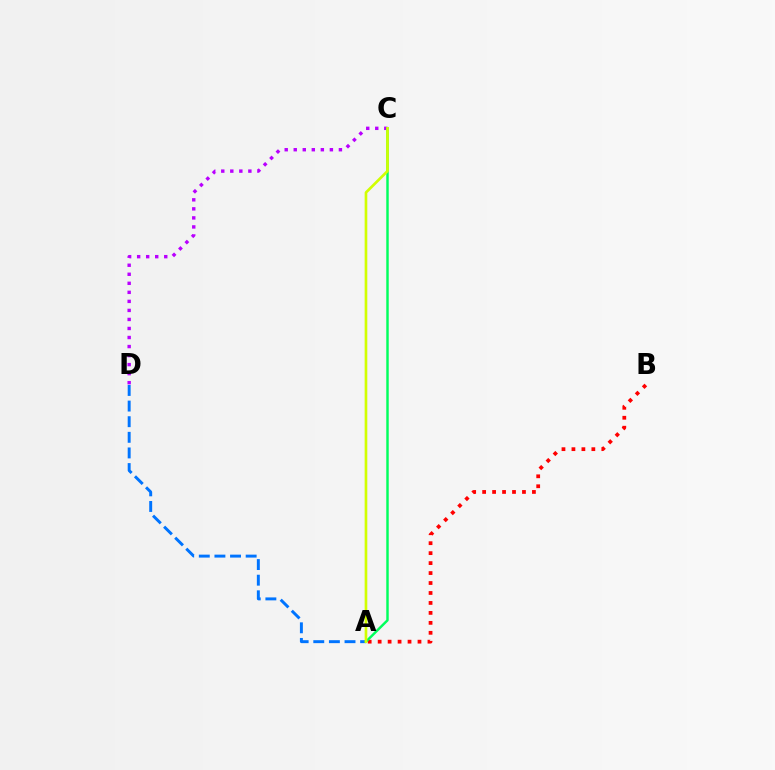{('C', 'D'): [{'color': '#b900ff', 'line_style': 'dotted', 'thickness': 2.45}], ('A', 'B'): [{'color': '#ff0000', 'line_style': 'dotted', 'thickness': 2.71}], ('A', 'D'): [{'color': '#0074ff', 'line_style': 'dashed', 'thickness': 2.12}], ('A', 'C'): [{'color': '#00ff5c', 'line_style': 'solid', 'thickness': 1.77}, {'color': '#d1ff00', 'line_style': 'solid', 'thickness': 1.91}]}